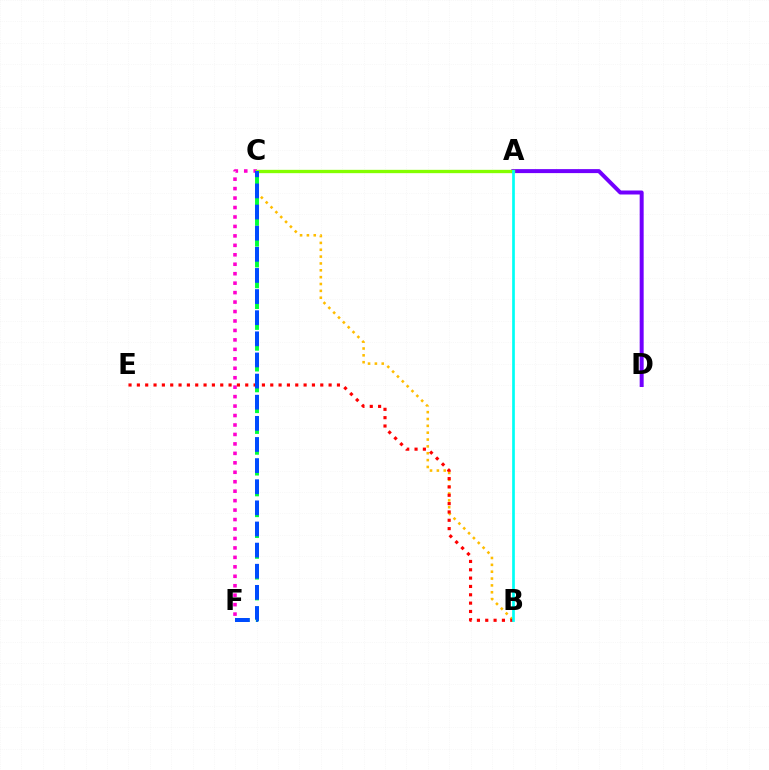{('A', 'D'): [{'color': '#7200ff', 'line_style': 'solid', 'thickness': 2.87}], ('B', 'C'): [{'color': '#ffbd00', 'line_style': 'dotted', 'thickness': 1.86}], ('C', 'F'): [{'color': '#ff00cf', 'line_style': 'dotted', 'thickness': 2.57}, {'color': '#00ff39', 'line_style': 'dashed', 'thickness': 2.83}, {'color': '#004bff', 'line_style': 'dashed', 'thickness': 2.87}], ('B', 'E'): [{'color': '#ff0000', 'line_style': 'dotted', 'thickness': 2.27}], ('A', 'C'): [{'color': '#84ff00', 'line_style': 'solid', 'thickness': 2.39}], ('A', 'B'): [{'color': '#00fff6', 'line_style': 'solid', 'thickness': 1.95}]}